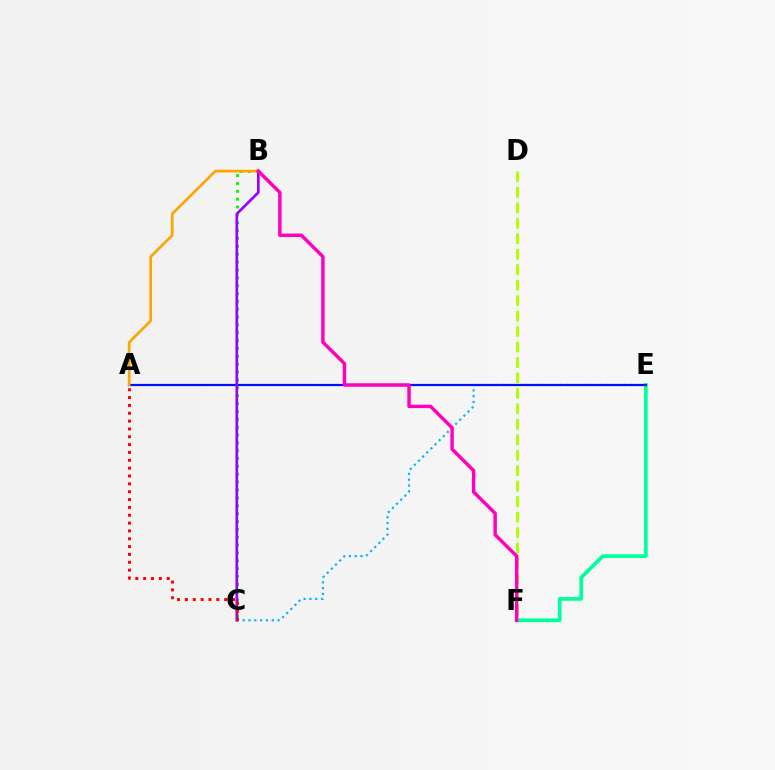{('B', 'C'): [{'color': '#08ff00', 'line_style': 'dotted', 'thickness': 2.14}, {'color': '#9b00ff', 'line_style': 'solid', 'thickness': 1.92}], ('C', 'E'): [{'color': '#00b5ff', 'line_style': 'dotted', 'thickness': 1.58}], ('E', 'F'): [{'color': '#00ff9d', 'line_style': 'solid', 'thickness': 2.67}], ('A', 'E'): [{'color': '#0010ff', 'line_style': 'solid', 'thickness': 1.58}], ('D', 'F'): [{'color': '#b3ff00', 'line_style': 'dashed', 'thickness': 2.1}], ('A', 'B'): [{'color': '#ffa500', 'line_style': 'solid', 'thickness': 1.95}], ('A', 'C'): [{'color': '#ff0000', 'line_style': 'dotted', 'thickness': 2.13}], ('B', 'F'): [{'color': '#ff00bd', 'line_style': 'solid', 'thickness': 2.48}]}